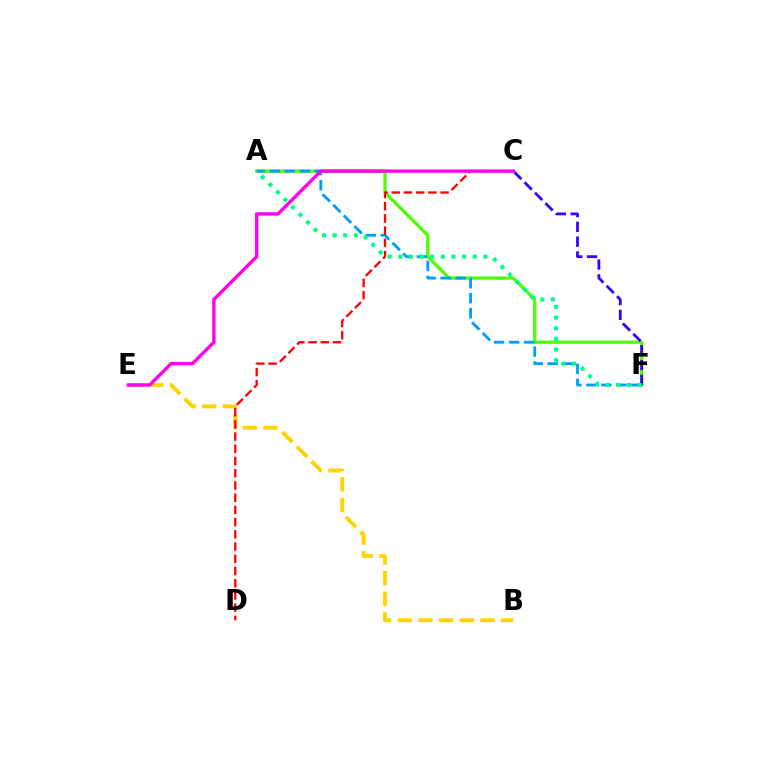{('B', 'E'): [{'color': '#ffd500', 'line_style': 'dashed', 'thickness': 2.81}], ('A', 'F'): [{'color': '#4fff00', 'line_style': 'solid', 'thickness': 2.36}, {'color': '#009eff', 'line_style': 'dashed', 'thickness': 2.04}, {'color': '#00ff86', 'line_style': 'dotted', 'thickness': 2.89}], ('C', 'F'): [{'color': '#3700ff', 'line_style': 'dashed', 'thickness': 2.01}], ('C', 'D'): [{'color': '#ff0000', 'line_style': 'dashed', 'thickness': 1.66}], ('C', 'E'): [{'color': '#ff00ed', 'line_style': 'solid', 'thickness': 2.42}]}